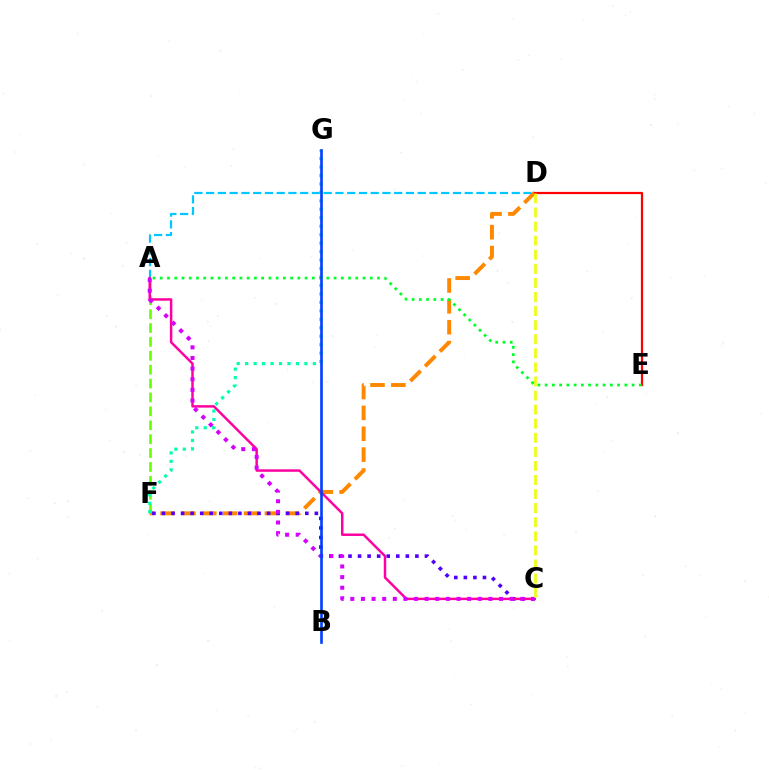{('A', 'F'): [{'color': '#66ff00', 'line_style': 'dashed', 'thickness': 1.89}], ('D', 'F'): [{'color': '#ff8800', 'line_style': 'dashed', 'thickness': 2.84}], ('C', 'F'): [{'color': '#4f00ff', 'line_style': 'dotted', 'thickness': 2.6}], ('A', 'D'): [{'color': '#00c7ff', 'line_style': 'dashed', 'thickness': 1.6}], ('D', 'E'): [{'color': '#ff0000', 'line_style': 'solid', 'thickness': 1.6}], ('F', 'G'): [{'color': '#00ffaf', 'line_style': 'dotted', 'thickness': 2.3}], ('A', 'C'): [{'color': '#ff00a0', 'line_style': 'solid', 'thickness': 1.78}, {'color': '#d600ff', 'line_style': 'dotted', 'thickness': 2.89}], ('A', 'E'): [{'color': '#00ff27', 'line_style': 'dotted', 'thickness': 1.97}], ('B', 'G'): [{'color': '#003fff', 'line_style': 'solid', 'thickness': 1.89}], ('C', 'D'): [{'color': '#eeff00', 'line_style': 'dashed', 'thickness': 1.91}]}